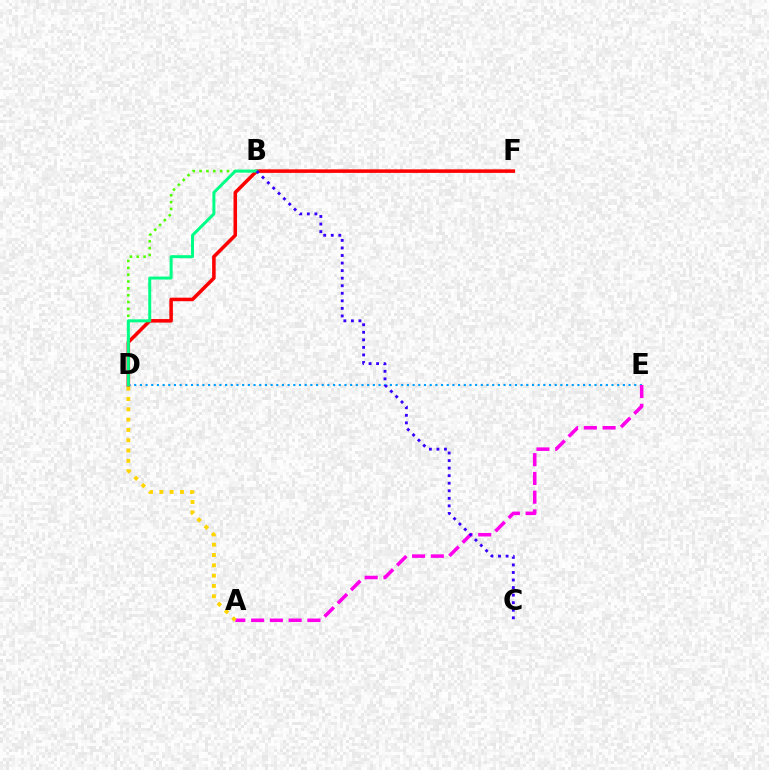{('D', 'E'): [{'color': '#009eff', 'line_style': 'dotted', 'thickness': 1.54}], ('B', 'D'): [{'color': '#4fff00', 'line_style': 'dotted', 'thickness': 1.86}, {'color': '#00ff86', 'line_style': 'solid', 'thickness': 2.16}], ('D', 'F'): [{'color': '#ff0000', 'line_style': 'solid', 'thickness': 2.55}], ('A', 'E'): [{'color': '#ff00ed', 'line_style': 'dashed', 'thickness': 2.55}], ('B', 'C'): [{'color': '#3700ff', 'line_style': 'dotted', 'thickness': 2.05}], ('A', 'D'): [{'color': '#ffd500', 'line_style': 'dotted', 'thickness': 2.8}]}